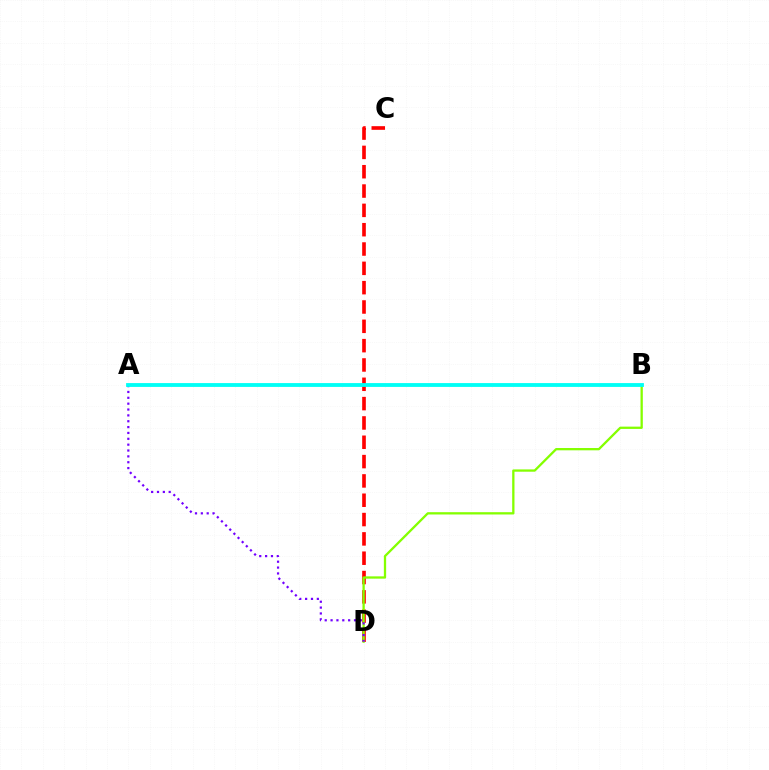{('C', 'D'): [{'color': '#ff0000', 'line_style': 'dashed', 'thickness': 2.63}], ('B', 'D'): [{'color': '#84ff00', 'line_style': 'solid', 'thickness': 1.65}], ('A', 'D'): [{'color': '#7200ff', 'line_style': 'dotted', 'thickness': 1.59}], ('A', 'B'): [{'color': '#00fff6', 'line_style': 'solid', 'thickness': 2.76}]}